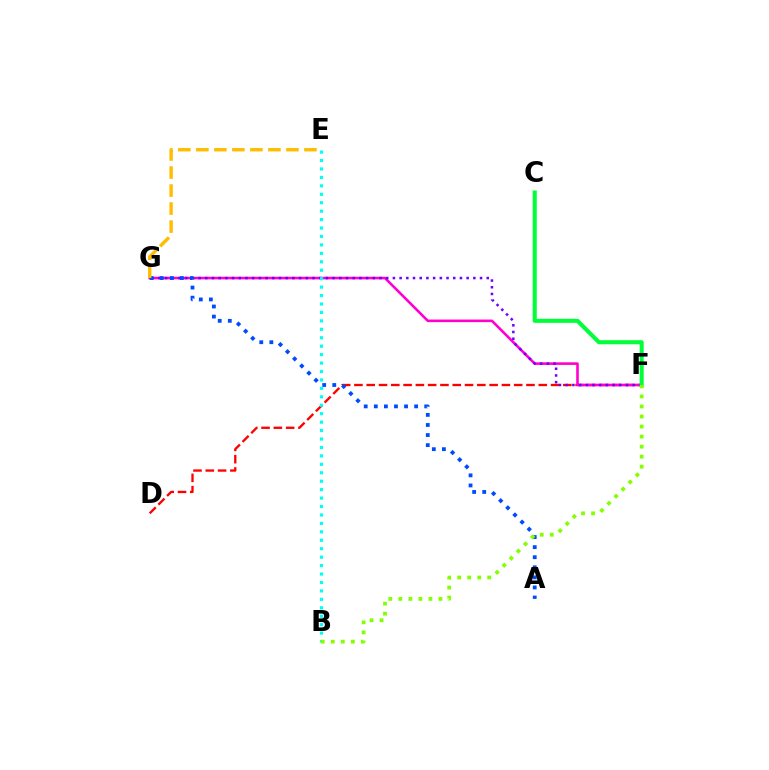{('D', 'F'): [{'color': '#ff0000', 'line_style': 'dashed', 'thickness': 1.67}], ('F', 'G'): [{'color': '#ff00cf', 'line_style': 'solid', 'thickness': 1.87}, {'color': '#7200ff', 'line_style': 'dotted', 'thickness': 1.82}], ('A', 'G'): [{'color': '#004bff', 'line_style': 'dotted', 'thickness': 2.74}], ('C', 'F'): [{'color': '#00ff39', 'line_style': 'solid', 'thickness': 2.93}], ('E', 'G'): [{'color': '#ffbd00', 'line_style': 'dashed', 'thickness': 2.45}], ('B', 'E'): [{'color': '#00fff6', 'line_style': 'dotted', 'thickness': 2.29}], ('B', 'F'): [{'color': '#84ff00', 'line_style': 'dotted', 'thickness': 2.73}]}